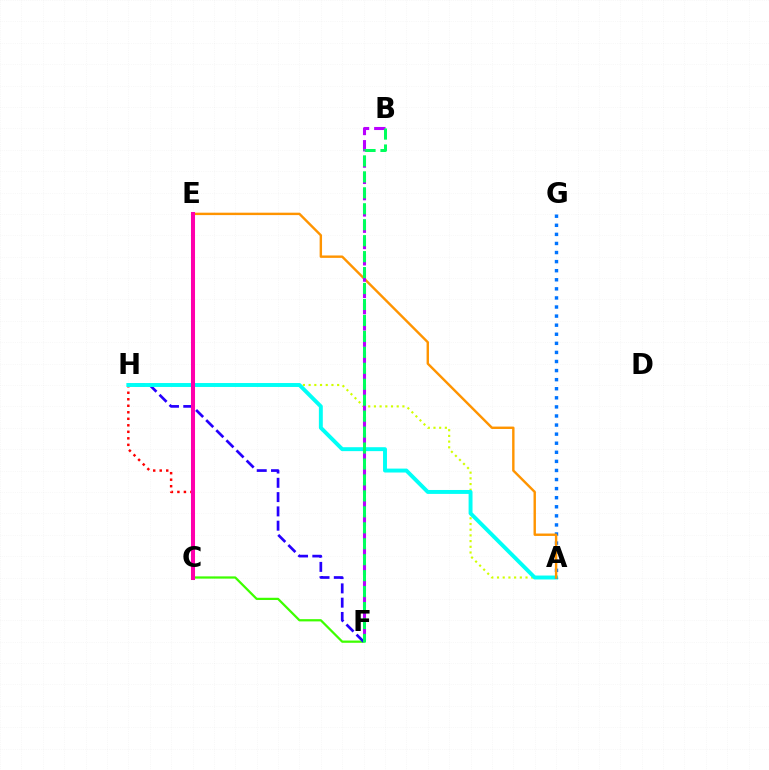{('C', 'H'): [{'color': '#ff0000', 'line_style': 'dotted', 'thickness': 1.77}], ('C', 'F'): [{'color': '#3dff00', 'line_style': 'solid', 'thickness': 1.61}], ('A', 'H'): [{'color': '#d1ff00', 'line_style': 'dotted', 'thickness': 1.55}, {'color': '#00fff6', 'line_style': 'solid', 'thickness': 2.83}], ('F', 'H'): [{'color': '#2500ff', 'line_style': 'dashed', 'thickness': 1.94}], ('A', 'G'): [{'color': '#0074ff', 'line_style': 'dotted', 'thickness': 2.47}], ('A', 'E'): [{'color': '#ff9400', 'line_style': 'solid', 'thickness': 1.73}], ('B', 'F'): [{'color': '#b900ff', 'line_style': 'dashed', 'thickness': 2.21}, {'color': '#00ff5c', 'line_style': 'dashed', 'thickness': 2.17}], ('C', 'E'): [{'color': '#ff00ac', 'line_style': 'solid', 'thickness': 2.91}]}